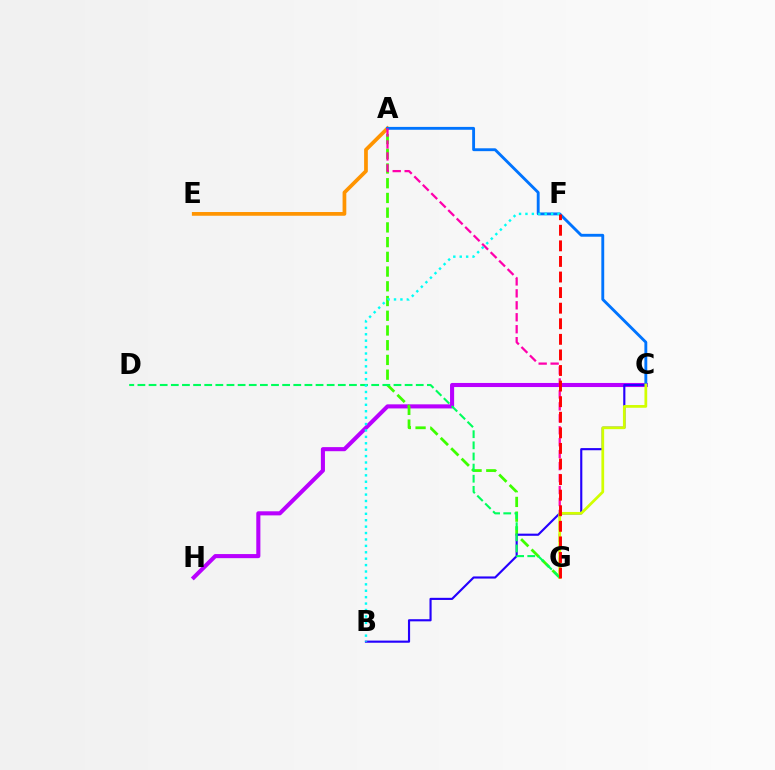{('C', 'H'): [{'color': '#b900ff', 'line_style': 'solid', 'thickness': 2.94}], ('A', 'G'): [{'color': '#3dff00', 'line_style': 'dashed', 'thickness': 2.0}, {'color': '#ff00ac', 'line_style': 'dashed', 'thickness': 1.62}], ('A', 'E'): [{'color': '#ff9400', 'line_style': 'solid', 'thickness': 2.69}], ('A', 'C'): [{'color': '#0074ff', 'line_style': 'solid', 'thickness': 2.06}], ('B', 'C'): [{'color': '#2500ff', 'line_style': 'solid', 'thickness': 1.54}], ('C', 'G'): [{'color': '#d1ff00', 'line_style': 'solid', 'thickness': 1.97}], ('D', 'G'): [{'color': '#00ff5c', 'line_style': 'dashed', 'thickness': 1.51}], ('B', 'F'): [{'color': '#00fff6', 'line_style': 'dotted', 'thickness': 1.74}], ('F', 'G'): [{'color': '#ff0000', 'line_style': 'dashed', 'thickness': 2.12}]}